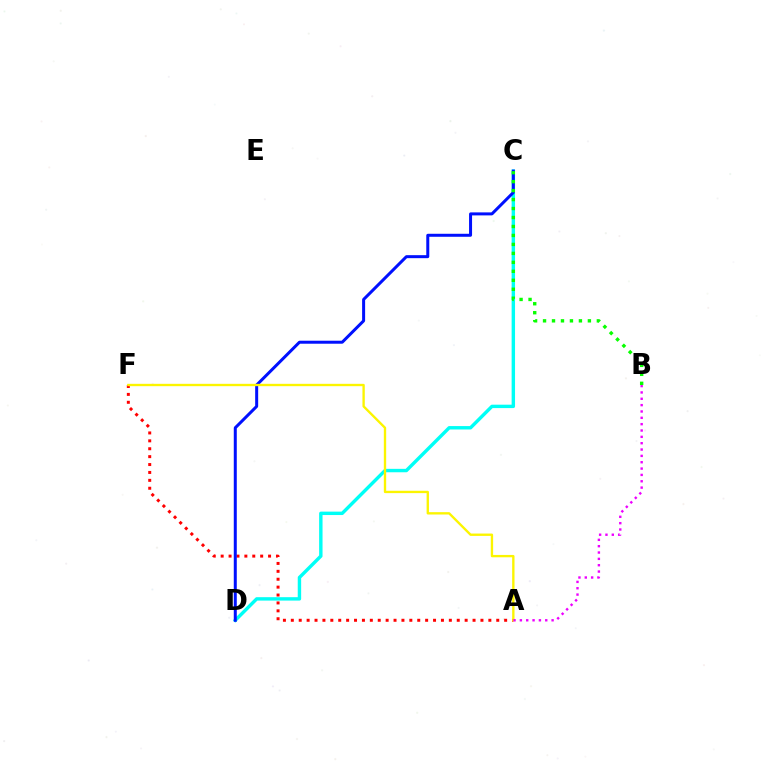{('C', 'D'): [{'color': '#00fff6', 'line_style': 'solid', 'thickness': 2.46}, {'color': '#0010ff', 'line_style': 'solid', 'thickness': 2.16}], ('A', 'F'): [{'color': '#ff0000', 'line_style': 'dotted', 'thickness': 2.15}, {'color': '#fcf500', 'line_style': 'solid', 'thickness': 1.69}], ('B', 'C'): [{'color': '#08ff00', 'line_style': 'dotted', 'thickness': 2.44}], ('A', 'B'): [{'color': '#ee00ff', 'line_style': 'dotted', 'thickness': 1.72}]}